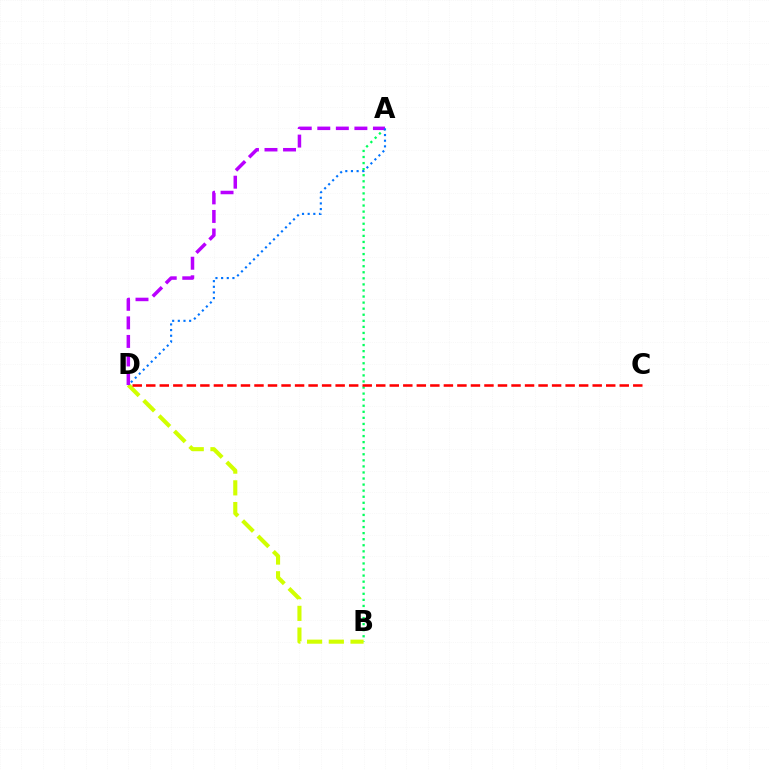{('A', 'B'): [{'color': '#00ff5c', 'line_style': 'dotted', 'thickness': 1.65}], ('B', 'D'): [{'color': '#d1ff00', 'line_style': 'dashed', 'thickness': 2.95}], ('C', 'D'): [{'color': '#ff0000', 'line_style': 'dashed', 'thickness': 1.84}], ('A', 'D'): [{'color': '#b900ff', 'line_style': 'dashed', 'thickness': 2.52}, {'color': '#0074ff', 'line_style': 'dotted', 'thickness': 1.54}]}